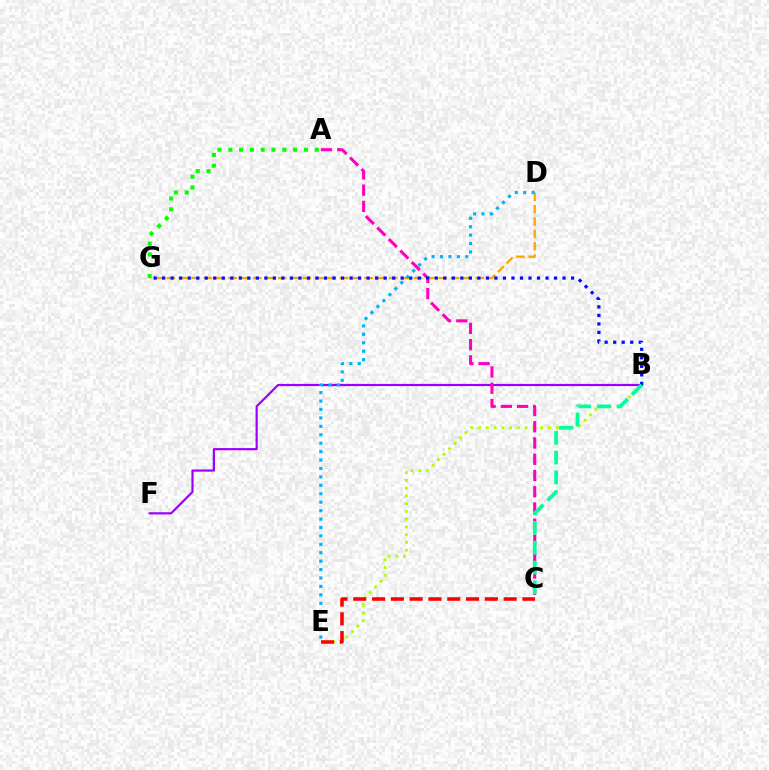{('B', 'E'): [{'color': '#b3ff00', 'line_style': 'dotted', 'thickness': 2.11}], ('B', 'F'): [{'color': '#9b00ff', 'line_style': 'solid', 'thickness': 1.57}], ('A', 'C'): [{'color': '#ff00bd', 'line_style': 'dashed', 'thickness': 2.21}], ('A', 'G'): [{'color': '#08ff00', 'line_style': 'dotted', 'thickness': 2.93}], ('D', 'G'): [{'color': '#ffa500', 'line_style': 'dashed', 'thickness': 1.68}], ('B', 'G'): [{'color': '#0010ff', 'line_style': 'dotted', 'thickness': 2.31}], ('D', 'E'): [{'color': '#00b5ff', 'line_style': 'dotted', 'thickness': 2.29}], ('B', 'C'): [{'color': '#00ff9d', 'line_style': 'dashed', 'thickness': 2.69}], ('C', 'E'): [{'color': '#ff0000', 'line_style': 'dashed', 'thickness': 2.55}]}